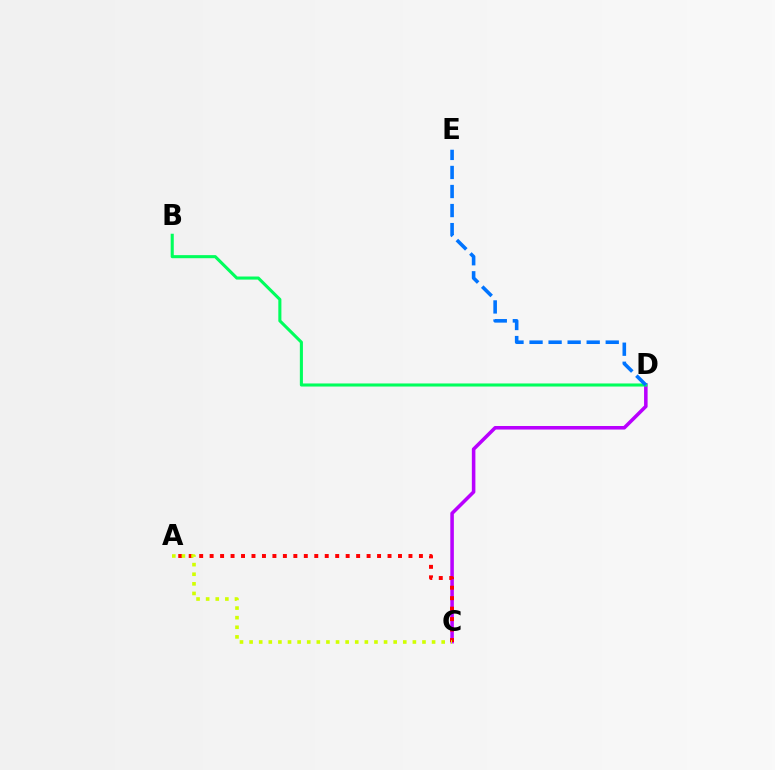{('C', 'D'): [{'color': '#b900ff', 'line_style': 'solid', 'thickness': 2.55}], ('B', 'D'): [{'color': '#00ff5c', 'line_style': 'solid', 'thickness': 2.21}], ('D', 'E'): [{'color': '#0074ff', 'line_style': 'dashed', 'thickness': 2.59}], ('A', 'C'): [{'color': '#ff0000', 'line_style': 'dotted', 'thickness': 2.84}, {'color': '#d1ff00', 'line_style': 'dotted', 'thickness': 2.61}]}